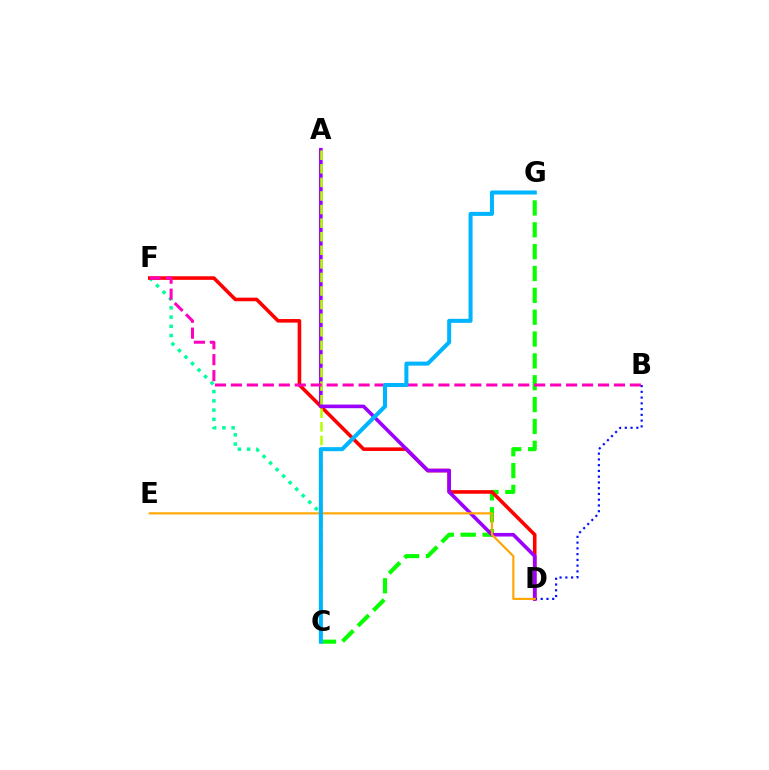{('C', 'F'): [{'color': '#00ff9d', 'line_style': 'dotted', 'thickness': 2.51}], ('C', 'G'): [{'color': '#08ff00', 'line_style': 'dashed', 'thickness': 2.97}, {'color': '#00b5ff', 'line_style': 'solid', 'thickness': 2.9}], ('D', 'F'): [{'color': '#ff0000', 'line_style': 'solid', 'thickness': 2.58}], ('B', 'D'): [{'color': '#0010ff', 'line_style': 'dotted', 'thickness': 1.56}], ('A', 'D'): [{'color': '#9b00ff', 'line_style': 'solid', 'thickness': 2.6}], ('A', 'C'): [{'color': '#b3ff00', 'line_style': 'dashed', 'thickness': 1.84}], ('D', 'E'): [{'color': '#ffa500', 'line_style': 'solid', 'thickness': 1.53}], ('B', 'F'): [{'color': '#ff00bd', 'line_style': 'dashed', 'thickness': 2.17}]}